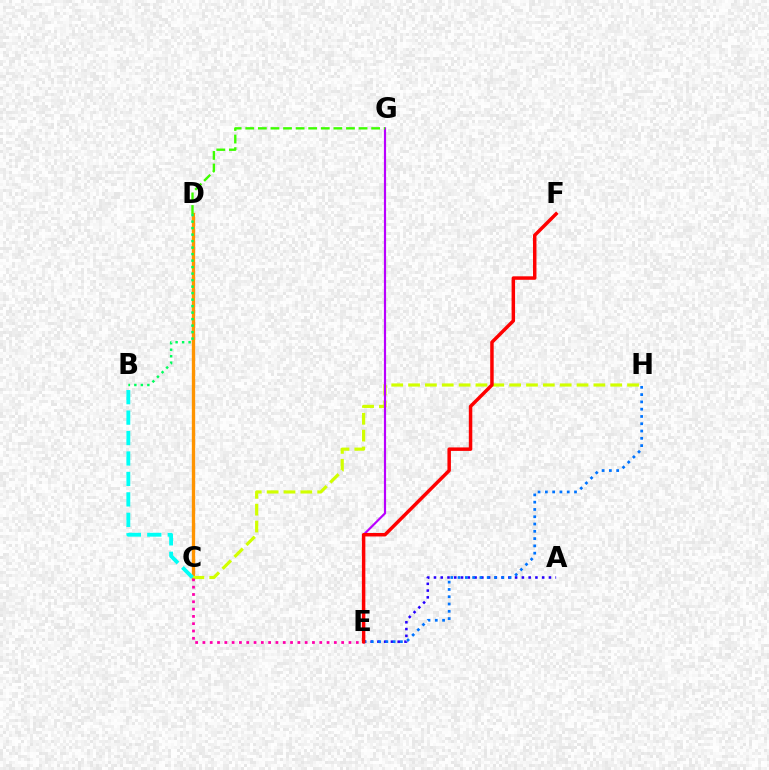{('C', 'D'): [{'color': '#ff9400', 'line_style': 'solid', 'thickness': 2.4}], ('C', 'H'): [{'color': '#d1ff00', 'line_style': 'dashed', 'thickness': 2.29}], ('E', 'G'): [{'color': '#b900ff', 'line_style': 'solid', 'thickness': 1.56}], ('C', 'E'): [{'color': '#ff00ac', 'line_style': 'dotted', 'thickness': 1.98}], ('D', 'G'): [{'color': '#3dff00', 'line_style': 'dashed', 'thickness': 1.71}], ('A', 'E'): [{'color': '#2500ff', 'line_style': 'dotted', 'thickness': 1.84}], ('E', 'H'): [{'color': '#0074ff', 'line_style': 'dotted', 'thickness': 1.98}], ('B', 'D'): [{'color': '#00ff5c', 'line_style': 'dotted', 'thickness': 1.77}], ('E', 'F'): [{'color': '#ff0000', 'line_style': 'solid', 'thickness': 2.5}], ('B', 'C'): [{'color': '#00fff6', 'line_style': 'dashed', 'thickness': 2.78}]}